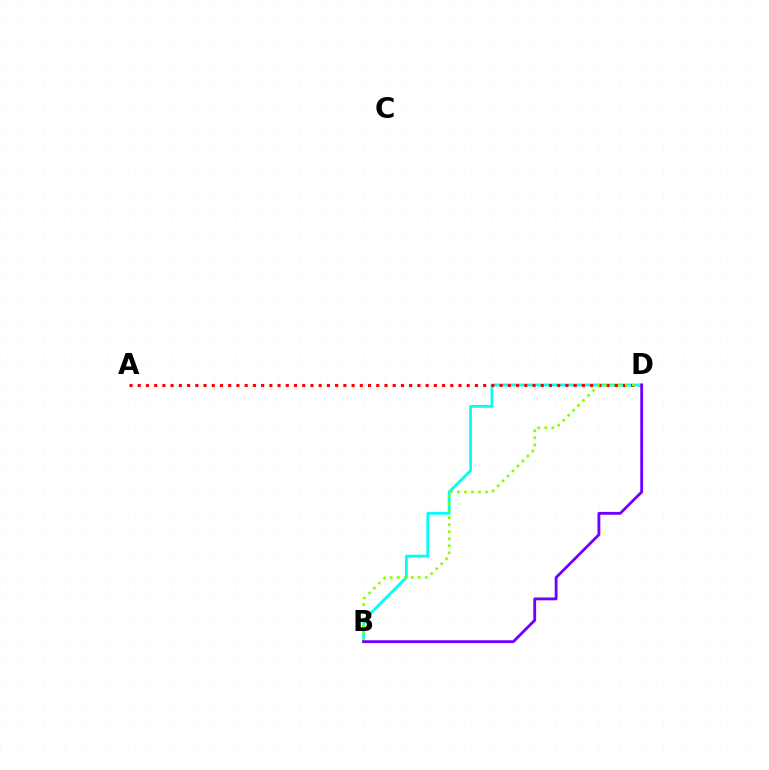{('B', 'D'): [{'color': '#00fff6', 'line_style': 'solid', 'thickness': 2.01}, {'color': '#84ff00', 'line_style': 'dotted', 'thickness': 1.91}, {'color': '#7200ff', 'line_style': 'solid', 'thickness': 2.04}], ('A', 'D'): [{'color': '#ff0000', 'line_style': 'dotted', 'thickness': 2.23}]}